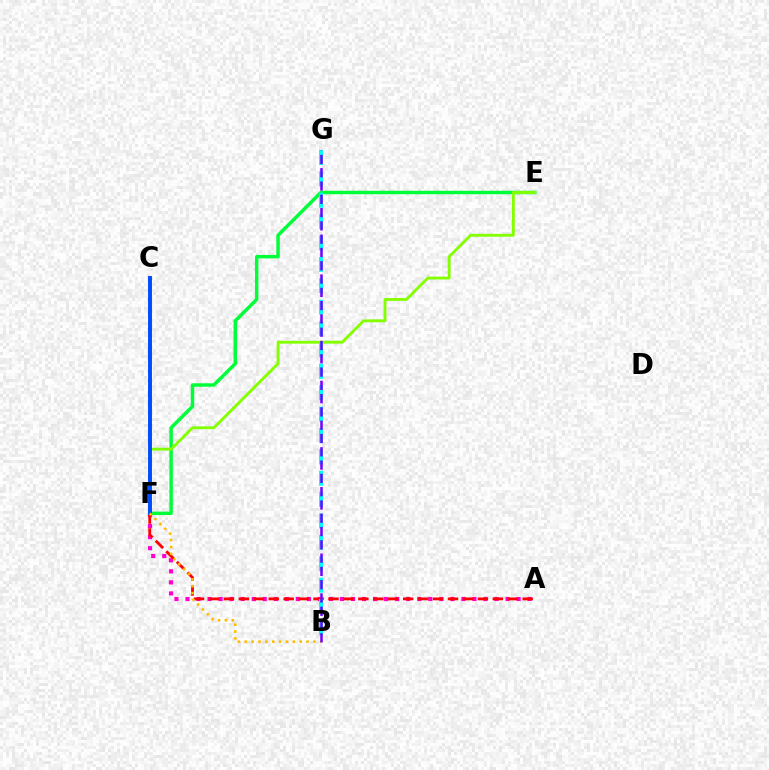{('A', 'F'): [{'color': '#ff00cf', 'line_style': 'dotted', 'thickness': 3.0}, {'color': '#ff0000', 'line_style': 'dashed', 'thickness': 2.03}], ('E', 'F'): [{'color': '#00ff39', 'line_style': 'solid', 'thickness': 2.49}, {'color': '#84ff00', 'line_style': 'solid', 'thickness': 2.05}], ('C', 'F'): [{'color': '#004bff', 'line_style': 'solid', 'thickness': 2.82}], ('B', 'G'): [{'color': '#00fff6', 'line_style': 'dashed', 'thickness': 2.91}, {'color': '#7200ff', 'line_style': 'dashed', 'thickness': 1.81}], ('B', 'F'): [{'color': '#ffbd00', 'line_style': 'dotted', 'thickness': 1.87}]}